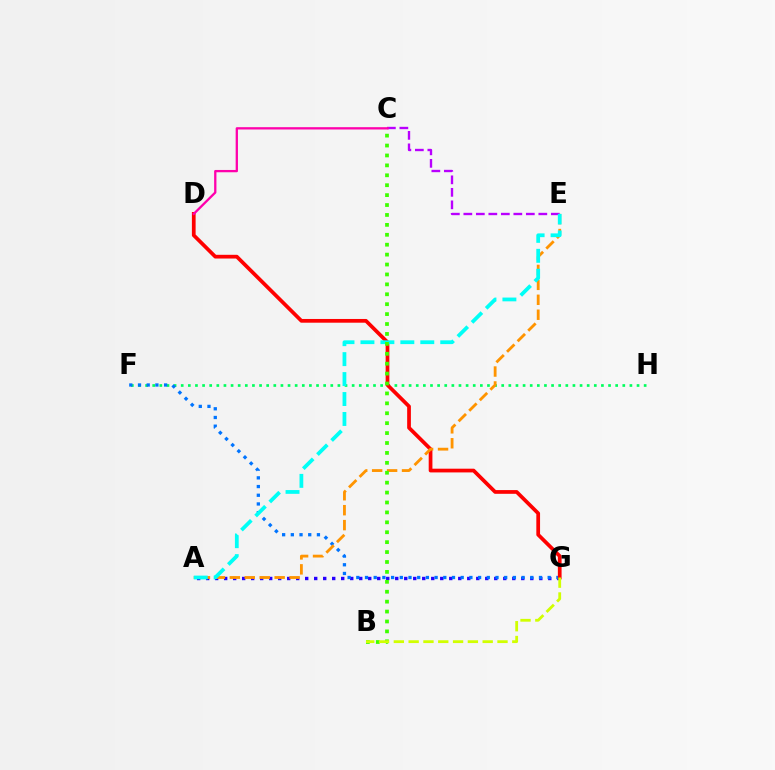{('C', 'E'): [{'color': '#b900ff', 'line_style': 'dashed', 'thickness': 1.7}], ('F', 'H'): [{'color': '#00ff5c', 'line_style': 'dotted', 'thickness': 1.94}], ('A', 'G'): [{'color': '#2500ff', 'line_style': 'dotted', 'thickness': 2.45}], ('F', 'G'): [{'color': '#0074ff', 'line_style': 'dotted', 'thickness': 2.36}], ('D', 'G'): [{'color': '#ff0000', 'line_style': 'solid', 'thickness': 2.68}], ('A', 'E'): [{'color': '#ff9400', 'line_style': 'dashed', 'thickness': 2.03}, {'color': '#00fff6', 'line_style': 'dashed', 'thickness': 2.71}], ('B', 'C'): [{'color': '#3dff00', 'line_style': 'dotted', 'thickness': 2.69}], ('B', 'G'): [{'color': '#d1ff00', 'line_style': 'dashed', 'thickness': 2.01}], ('C', 'D'): [{'color': '#ff00ac', 'line_style': 'solid', 'thickness': 1.66}]}